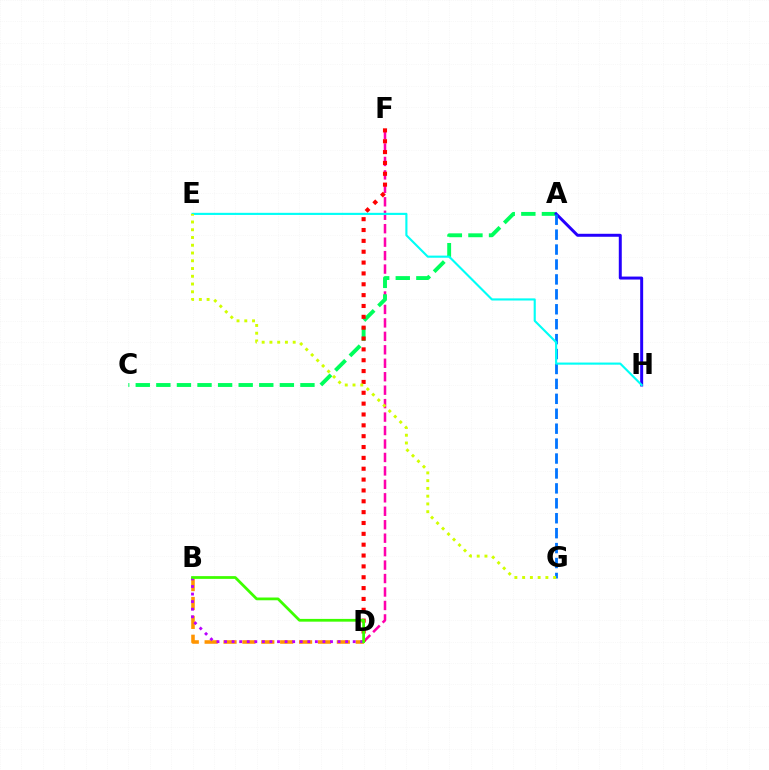{('D', 'F'): [{'color': '#ff00ac', 'line_style': 'dashed', 'thickness': 1.83}, {'color': '#ff0000', 'line_style': 'dotted', 'thickness': 2.95}], ('A', 'C'): [{'color': '#00ff5c', 'line_style': 'dashed', 'thickness': 2.8}], ('A', 'H'): [{'color': '#2500ff', 'line_style': 'solid', 'thickness': 2.14}], ('B', 'D'): [{'color': '#ff9400', 'line_style': 'dashed', 'thickness': 2.57}, {'color': '#b900ff', 'line_style': 'dotted', 'thickness': 2.06}, {'color': '#3dff00', 'line_style': 'solid', 'thickness': 1.99}], ('A', 'G'): [{'color': '#0074ff', 'line_style': 'dashed', 'thickness': 2.03}], ('E', 'H'): [{'color': '#00fff6', 'line_style': 'solid', 'thickness': 1.53}], ('E', 'G'): [{'color': '#d1ff00', 'line_style': 'dotted', 'thickness': 2.11}]}